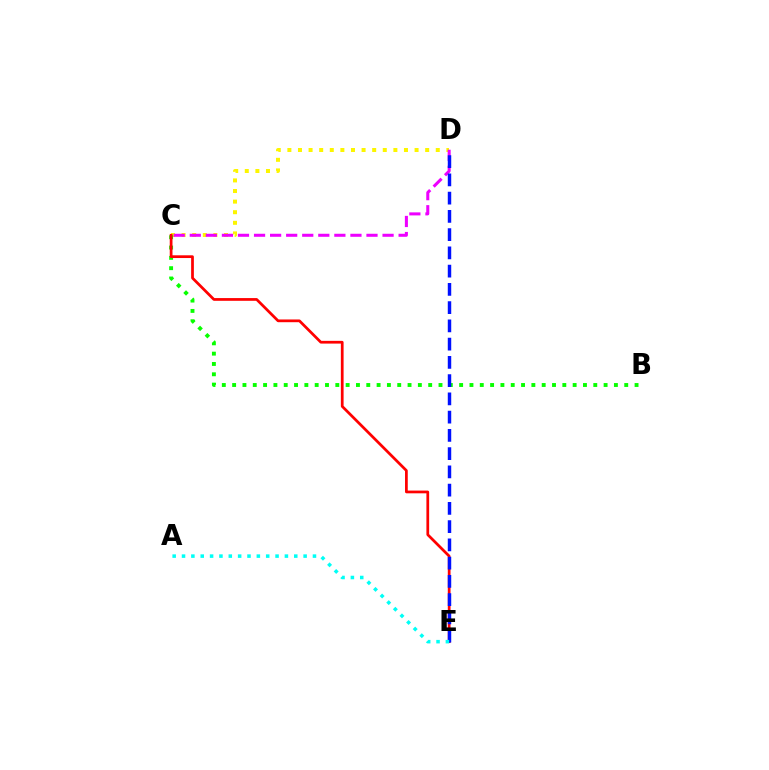{('C', 'D'): [{'color': '#fcf500', 'line_style': 'dotted', 'thickness': 2.88}, {'color': '#ee00ff', 'line_style': 'dashed', 'thickness': 2.18}], ('B', 'C'): [{'color': '#08ff00', 'line_style': 'dotted', 'thickness': 2.8}], ('C', 'E'): [{'color': '#ff0000', 'line_style': 'solid', 'thickness': 1.97}], ('D', 'E'): [{'color': '#0010ff', 'line_style': 'dashed', 'thickness': 2.48}], ('A', 'E'): [{'color': '#00fff6', 'line_style': 'dotted', 'thickness': 2.54}]}